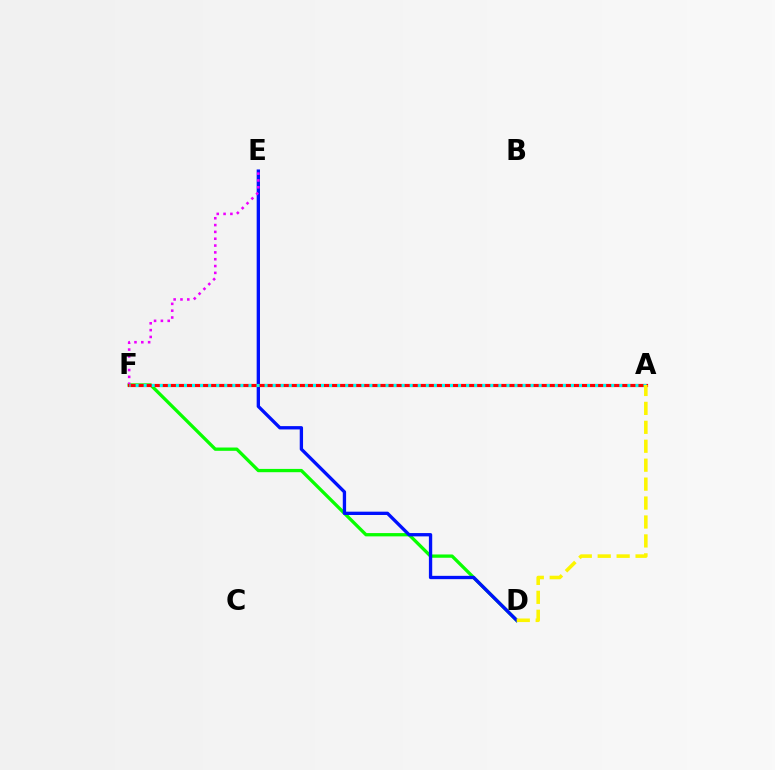{('D', 'F'): [{'color': '#08ff00', 'line_style': 'solid', 'thickness': 2.37}], ('D', 'E'): [{'color': '#0010ff', 'line_style': 'solid', 'thickness': 2.39}], ('E', 'F'): [{'color': '#ee00ff', 'line_style': 'dotted', 'thickness': 1.86}], ('A', 'F'): [{'color': '#ff0000', 'line_style': 'solid', 'thickness': 2.28}, {'color': '#00fff6', 'line_style': 'dotted', 'thickness': 2.19}], ('A', 'D'): [{'color': '#fcf500', 'line_style': 'dashed', 'thickness': 2.57}]}